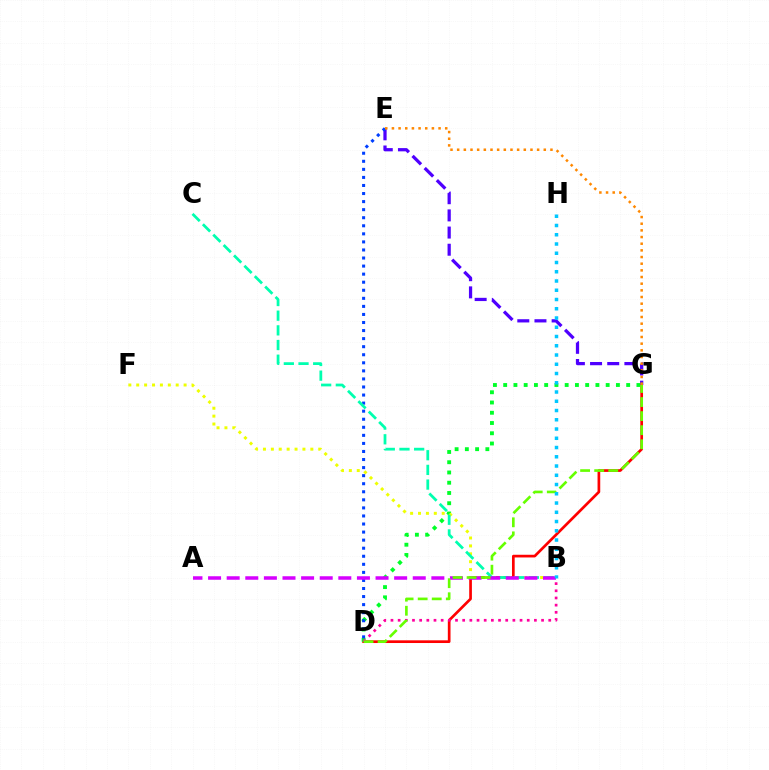{('D', 'G'): [{'color': '#ff0000', 'line_style': 'solid', 'thickness': 1.94}, {'color': '#00ff27', 'line_style': 'dotted', 'thickness': 2.78}, {'color': '#66ff00', 'line_style': 'dashed', 'thickness': 1.91}], ('E', 'G'): [{'color': '#4f00ff', 'line_style': 'dashed', 'thickness': 2.33}, {'color': '#ff8800', 'line_style': 'dotted', 'thickness': 1.81}], ('D', 'E'): [{'color': '#003fff', 'line_style': 'dotted', 'thickness': 2.19}], ('B', 'D'): [{'color': '#ff00a0', 'line_style': 'dotted', 'thickness': 1.95}], ('B', 'F'): [{'color': '#eeff00', 'line_style': 'dotted', 'thickness': 2.15}], ('B', 'C'): [{'color': '#00ffaf', 'line_style': 'dashed', 'thickness': 1.99}], ('A', 'B'): [{'color': '#d600ff', 'line_style': 'dashed', 'thickness': 2.53}], ('B', 'H'): [{'color': '#00c7ff', 'line_style': 'dotted', 'thickness': 2.51}]}